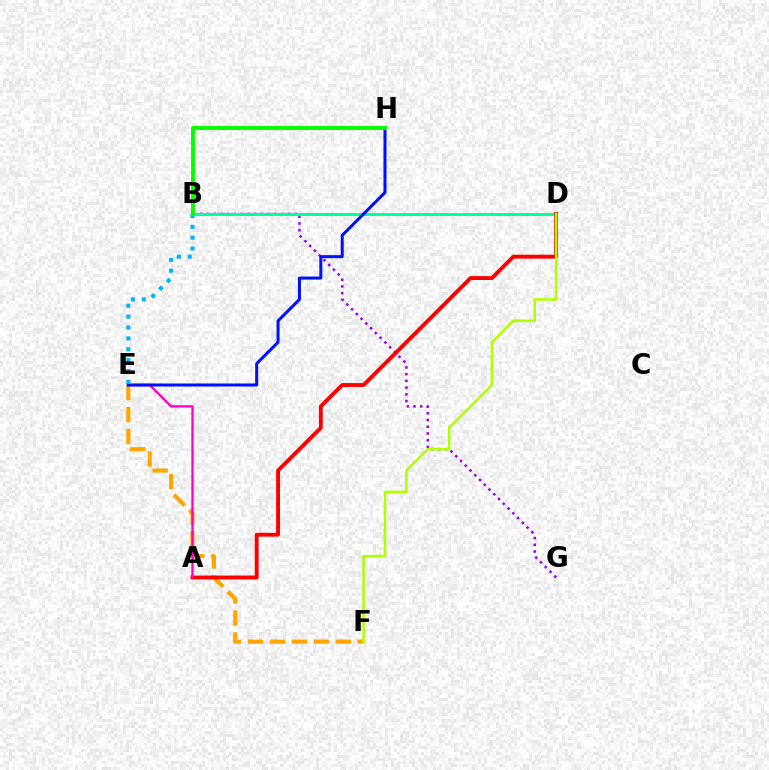{('E', 'F'): [{'color': '#ffa500', 'line_style': 'dashed', 'thickness': 2.98}], ('B', 'G'): [{'color': '#9b00ff', 'line_style': 'dotted', 'thickness': 1.83}], ('B', 'D'): [{'color': '#00ff9d', 'line_style': 'solid', 'thickness': 2.14}], ('A', 'D'): [{'color': '#ff0000', 'line_style': 'solid', 'thickness': 2.79}], ('A', 'E'): [{'color': '#ff00bd', 'line_style': 'solid', 'thickness': 1.66}], ('E', 'H'): [{'color': '#0010ff', 'line_style': 'solid', 'thickness': 2.17}], ('B', 'E'): [{'color': '#00b5ff', 'line_style': 'dotted', 'thickness': 2.96}], ('D', 'F'): [{'color': '#b3ff00', 'line_style': 'solid', 'thickness': 1.86}], ('B', 'H'): [{'color': '#08ff00', 'line_style': 'solid', 'thickness': 2.85}]}